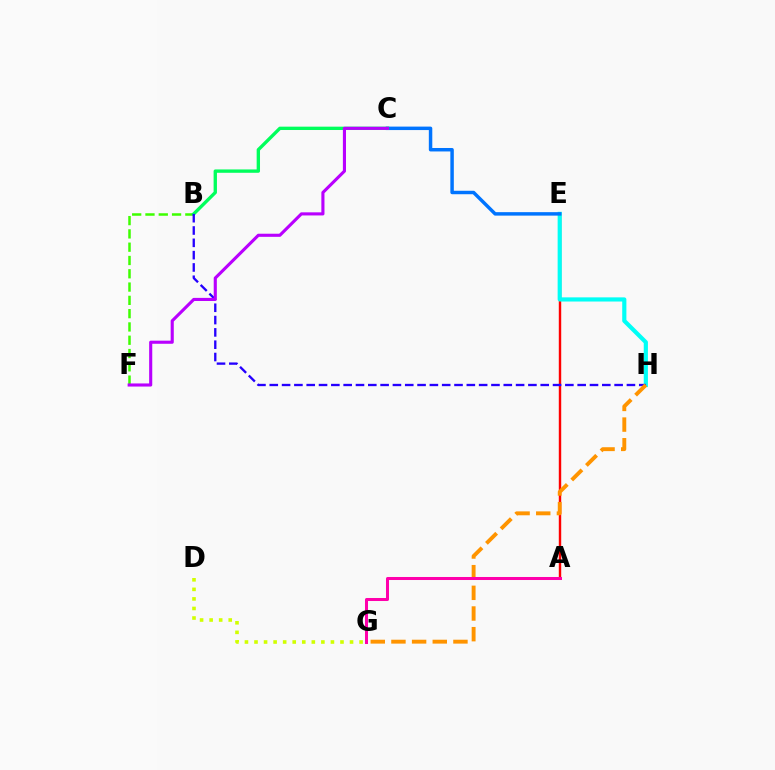{('D', 'G'): [{'color': '#d1ff00', 'line_style': 'dotted', 'thickness': 2.6}], ('A', 'E'): [{'color': '#ff0000', 'line_style': 'solid', 'thickness': 1.74}], ('E', 'H'): [{'color': '#00fff6', 'line_style': 'solid', 'thickness': 3.0}], ('C', 'E'): [{'color': '#0074ff', 'line_style': 'solid', 'thickness': 2.49}], ('B', 'F'): [{'color': '#3dff00', 'line_style': 'dashed', 'thickness': 1.81}], ('B', 'C'): [{'color': '#00ff5c', 'line_style': 'solid', 'thickness': 2.41}], ('B', 'H'): [{'color': '#2500ff', 'line_style': 'dashed', 'thickness': 1.67}], ('G', 'H'): [{'color': '#ff9400', 'line_style': 'dashed', 'thickness': 2.81}], ('C', 'F'): [{'color': '#b900ff', 'line_style': 'solid', 'thickness': 2.24}], ('A', 'G'): [{'color': '#ff00ac', 'line_style': 'solid', 'thickness': 2.18}]}